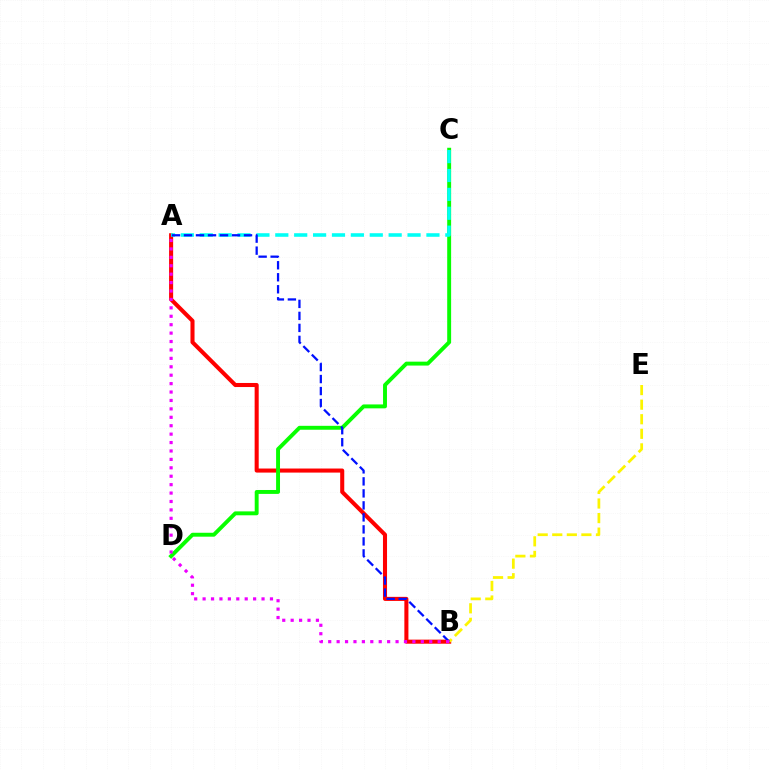{('A', 'B'): [{'color': '#ff0000', 'line_style': 'solid', 'thickness': 2.92}, {'color': '#0010ff', 'line_style': 'dashed', 'thickness': 1.63}, {'color': '#ee00ff', 'line_style': 'dotted', 'thickness': 2.29}], ('C', 'D'): [{'color': '#08ff00', 'line_style': 'solid', 'thickness': 2.82}], ('B', 'E'): [{'color': '#fcf500', 'line_style': 'dashed', 'thickness': 1.98}], ('A', 'C'): [{'color': '#00fff6', 'line_style': 'dashed', 'thickness': 2.57}]}